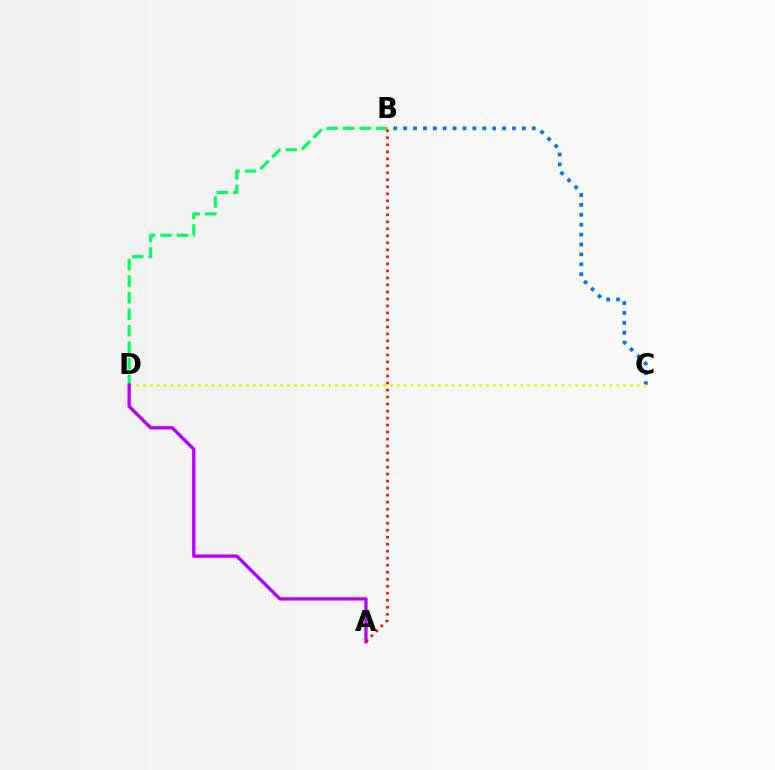{('B', 'D'): [{'color': '#00ff5c', 'line_style': 'dashed', 'thickness': 2.25}], ('B', 'C'): [{'color': '#0074ff', 'line_style': 'dotted', 'thickness': 2.69}], ('C', 'D'): [{'color': '#d1ff00', 'line_style': 'dotted', 'thickness': 1.86}], ('A', 'D'): [{'color': '#b900ff', 'line_style': 'solid', 'thickness': 2.38}], ('A', 'B'): [{'color': '#ff0000', 'line_style': 'dotted', 'thickness': 1.9}]}